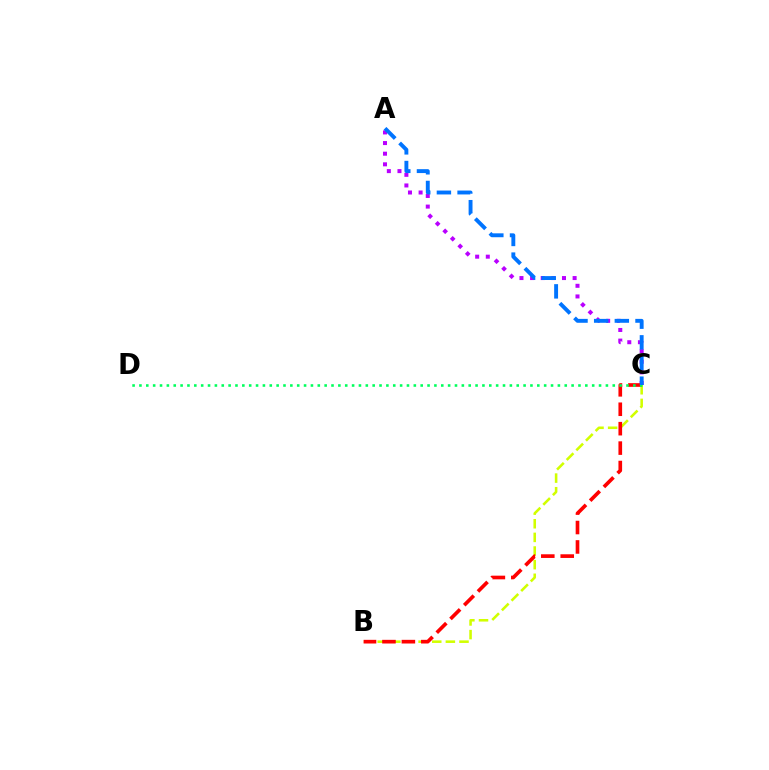{('B', 'C'): [{'color': '#d1ff00', 'line_style': 'dashed', 'thickness': 1.85}, {'color': '#ff0000', 'line_style': 'dashed', 'thickness': 2.64}], ('A', 'C'): [{'color': '#b900ff', 'line_style': 'dotted', 'thickness': 2.89}, {'color': '#0074ff', 'line_style': 'dashed', 'thickness': 2.81}], ('C', 'D'): [{'color': '#00ff5c', 'line_style': 'dotted', 'thickness': 1.86}]}